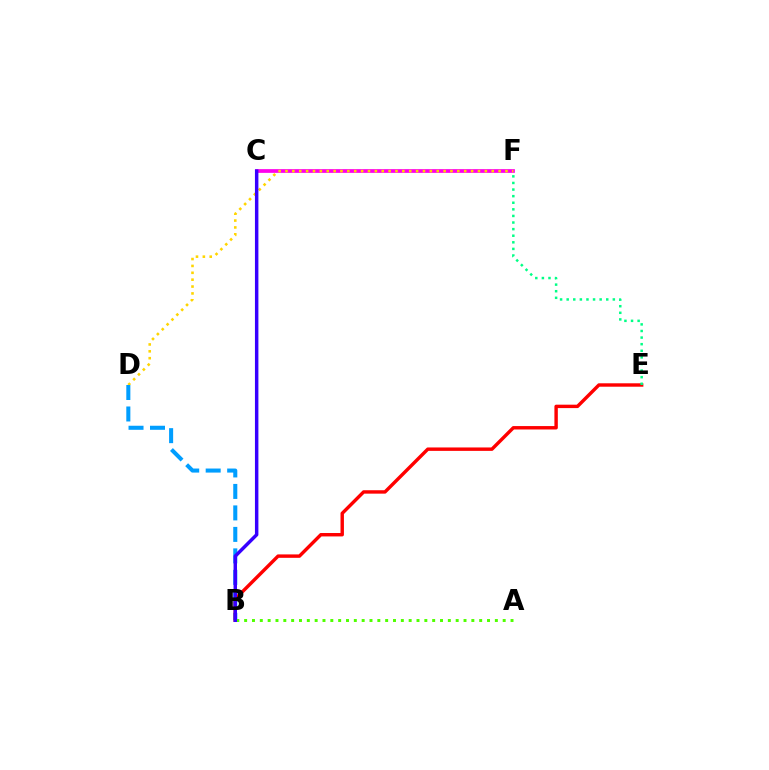{('C', 'F'): [{'color': '#ff00ed', 'line_style': 'solid', 'thickness': 2.69}], ('D', 'F'): [{'color': '#ffd500', 'line_style': 'dotted', 'thickness': 1.87}], ('B', 'D'): [{'color': '#009eff', 'line_style': 'dashed', 'thickness': 2.92}], ('B', 'E'): [{'color': '#ff0000', 'line_style': 'solid', 'thickness': 2.46}], ('E', 'F'): [{'color': '#00ff86', 'line_style': 'dotted', 'thickness': 1.79}], ('A', 'B'): [{'color': '#4fff00', 'line_style': 'dotted', 'thickness': 2.13}], ('B', 'C'): [{'color': '#3700ff', 'line_style': 'solid', 'thickness': 2.49}]}